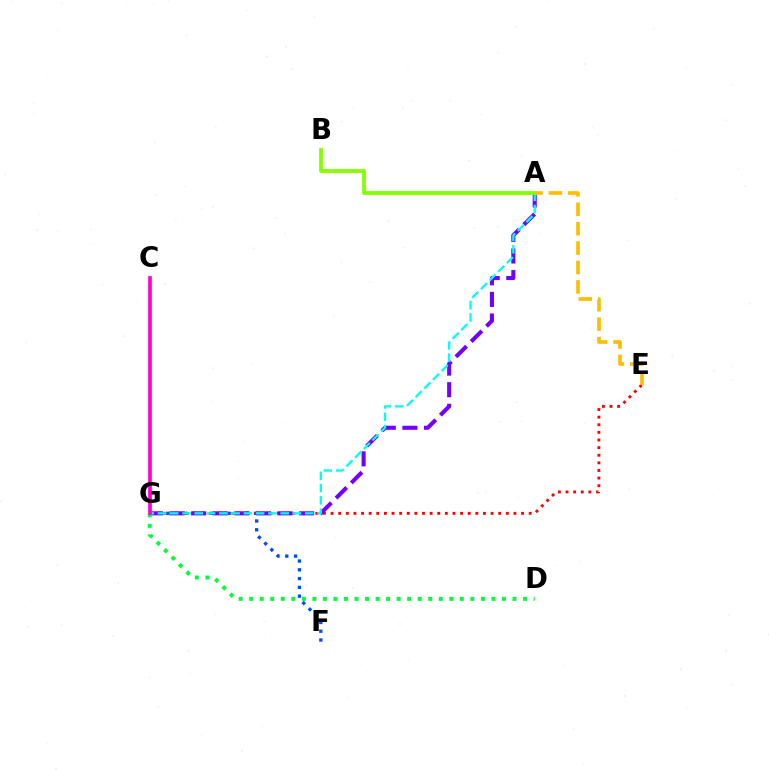{('F', 'G'): [{'color': '#004bff', 'line_style': 'dotted', 'thickness': 2.39}], ('E', 'G'): [{'color': '#ff0000', 'line_style': 'dotted', 'thickness': 2.07}], ('A', 'G'): [{'color': '#7200ff', 'line_style': 'dashed', 'thickness': 2.93}, {'color': '#00fff6', 'line_style': 'dashed', 'thickness': 1.67}], ('D', 'G'): [{'color': '#00ff39', 'line_style': 'dotted', 'thickness': 2.86}], ('C', 'G'): [{'color': '#ff00cf', 'line_style': 'solid', 'thickness': 2.65}], ('A', 'B'): [{'color': '#84ff00', 'line_style': 'solid', 'thickness': 2.74}], ('A', 'E'): [{'color': '#ffbd00', 'line_style': 'dashed', 'thickness': 2.64}]}